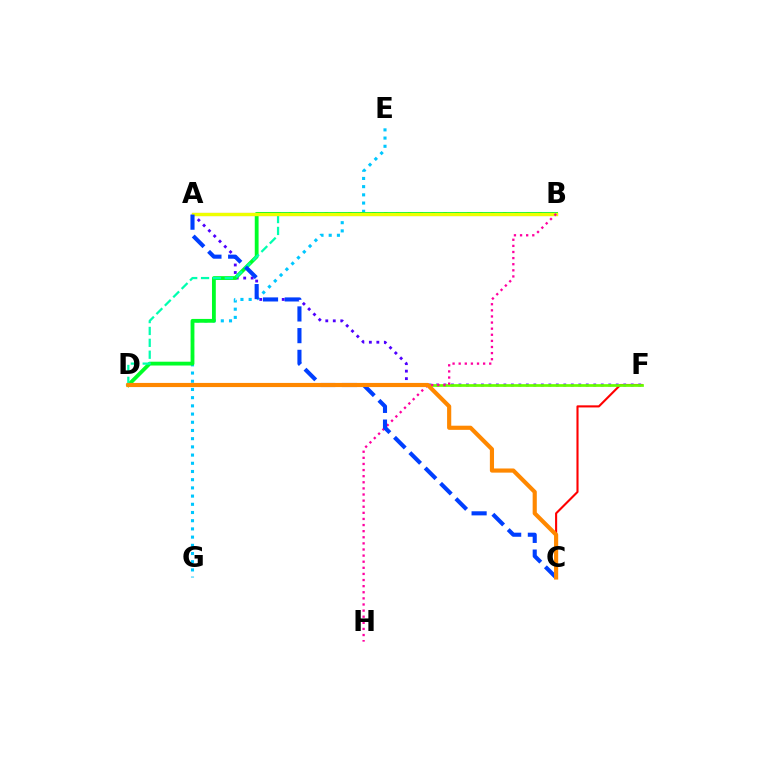{('E', 'G'): [{'color': '#00c7ff', 'line_style': 'dotted', 'thickness': 2.23}], ('C', 'F'): [{'color': '#ff0000', 'line_style': 'solid', 'thickness': 1.52}], ('A', 'F'): [{'color': '#4f00ff', 'line_style': 'dotted', 'thickness': 2.03}], ('B', 'D'): [{'color': '#00ff27', 'line_style': 'solid', 'thickness': 2.75}, {'color': '#00ffaf', 'line_style': 'dashed', 'thickness': 1.61}], ('A', 'B'): [{'color': '#d600ff', 'line_style': 'solid', 'thickness': 2.23}, {'color': '#eeff00', 'line_style': 'solid', 'thickness': 2.41}], ('D', 'F'): [{'color': '#66ff00', 'line_style': 'solid', 'thickness': 1.96}], ('B', 'H'): [{'color': '#ff00a0', 'line_style': 'dotted', 'thickness': 1.66}], ('A', 'C'): [{'color': '#003fff', 'line_style': 'dashed', 'thickness': 2.95}], ('C', 'D'): [{'color': '#ff8800', 'line_style': 'solid', 'thickness': 2.99}]}